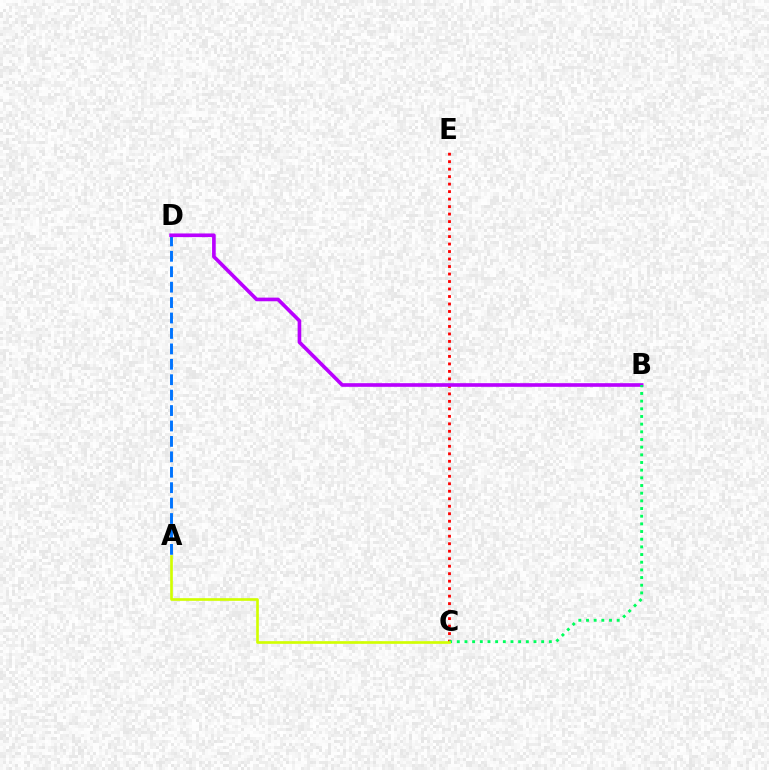{('C', 'E'): [{'color': '#ff0000', 'line_style': 'dotted', 'thickness': 2.04}], ('A', 'D'): [{'color': '#0074ff', 'line_style': 'dashed', 'thickness': 2.1}], ('B', 'D'): [{'color': '#b900ff', 'line_style': 'solid', 'thickness': 2.62}], ('B', 'C'): [{'color': '#00ff5c', 'line_style': 'dotted', 'thickness': 2.08}], ('A', 'C'): [{'color': '#d1ff00', 'line_style': 'solid', 'thickness': 1.92}]}